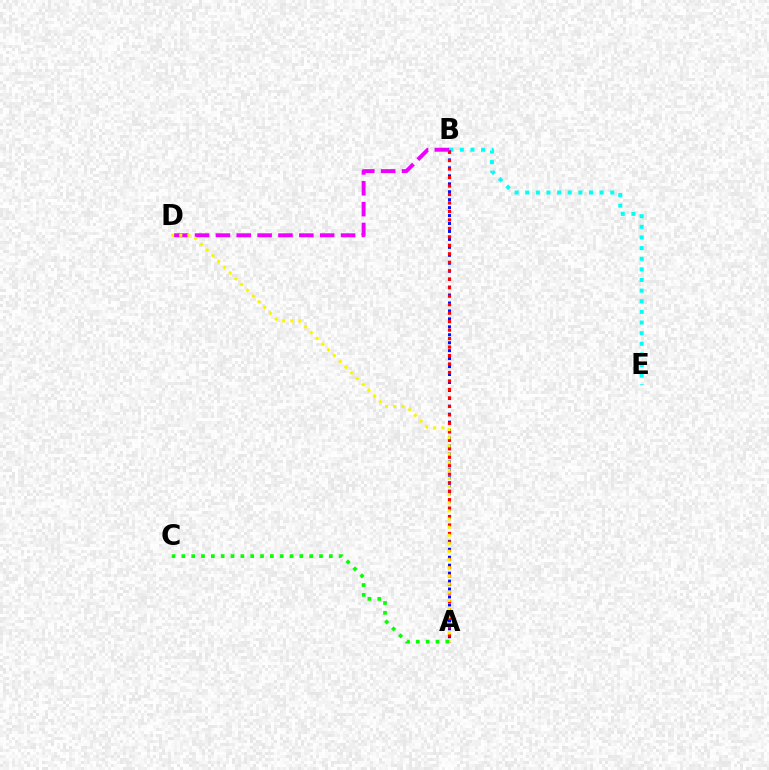{('B', 'E'): [{'color': '#00fff6', 'line_style': 'dotted', 'thickness': 2.89}], ('A', 'B'): [{'color': '#0010ff', 'line_style': 'dotted', 'thickness': 2.16}, {'color': '#ff0000', 'line_style': 'dotted', 'thickness': 2.3}], ('B', 'D'): [{'color': '#ee00ff', 'line_style': 'dashed', 'thickness': 2.83}], ('A', 'D'): [{'color': '#fcf500', 'line_style': 'dotted', 'thickness': 2.21}], ('A', 'C'): [{'color': '#08ff00', 'line_style': 'dotted', 'thickness': 2.67}]}